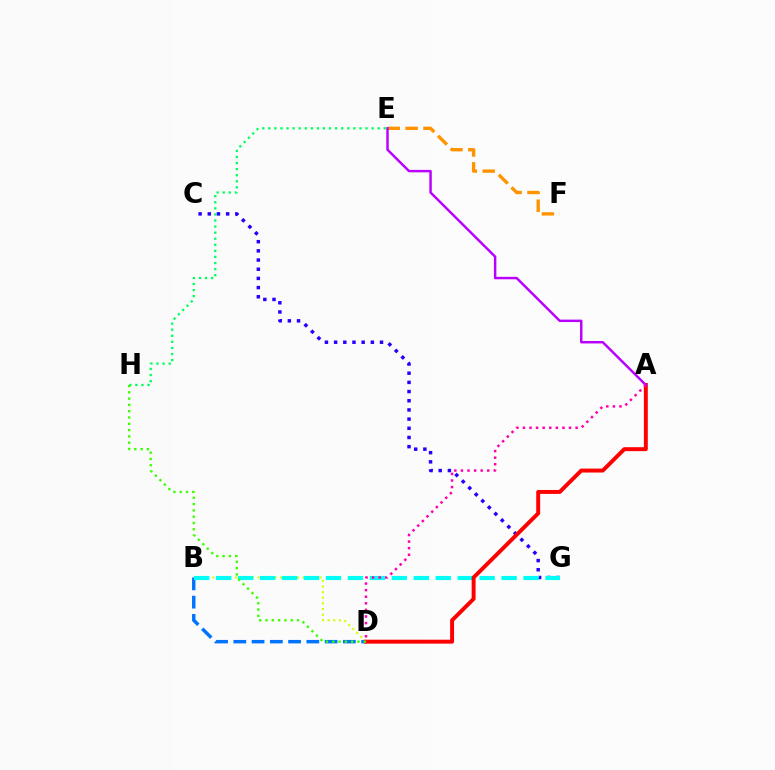{('B', 'D'): [{'color': '#d1ff00', 'line_style': 'dotted', 'thickness': 1.53}, {'color': '#0074ff', 'line_style': 'dashed', 'thickness': 2.48}], ('E', 'H'): [{'color': '#00ff5c', 'line_style': 'dotted', 'thickness': 1.65}], ('E', 'F'): [{'color': '#ff9400', 'line_style': 'dashed', 'thickness': 2.43}], ('C', 'G'): [{'color': '#2500ff', 'line_style': 'dotted', 'thickness': 2.49}], ('B', 'G'): [{'color': '#00fff6', 'line_style': 'dashed', 'thickness': 2.98}], ('A', 'D'): [{'color': '#ff0000', 'line_style': 'solid', 'thickness': 2.84}, {'color': '#ff00ac', 'line_style': 'dotted', 'thickness': 1.79}], ('A', 'E'): [{'color': '#b900ff', 'line_style': 'solid', 'thickness': 1.77}], ('D', 'H'): [{'color': '#3dff00', 'line_style': 'dotted', 'thickness': 1.71}]}